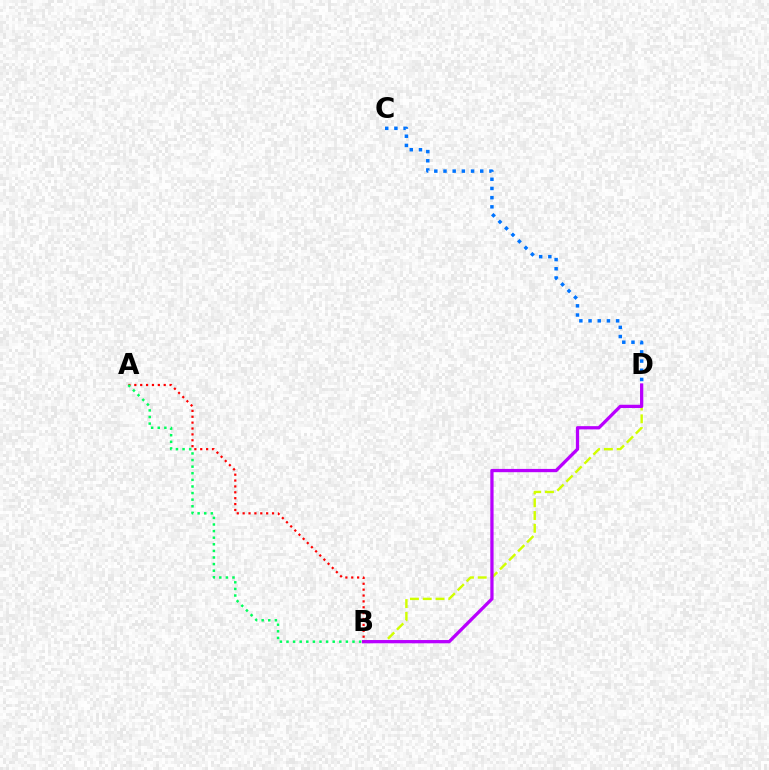{('B', 'D'): [{'color': '#d1ff00', 'line_style': 'dashed', 'thickness': 1.74}, {'color': '#b900ff', 'line_style': 'solid', 'thickness': 2.35}], ('A', 'B'): [{'color': '#ff0000', 'line_style': 'dotted', 'thickness': 1.6}, {'color': '#00ff5c', 'line_style': 'dotted', 'thickness': 1.79}], ('C', 'D'): [{'color': '#0074ff', 'line_style': 'dotted', 'thickness': 2.5}]}